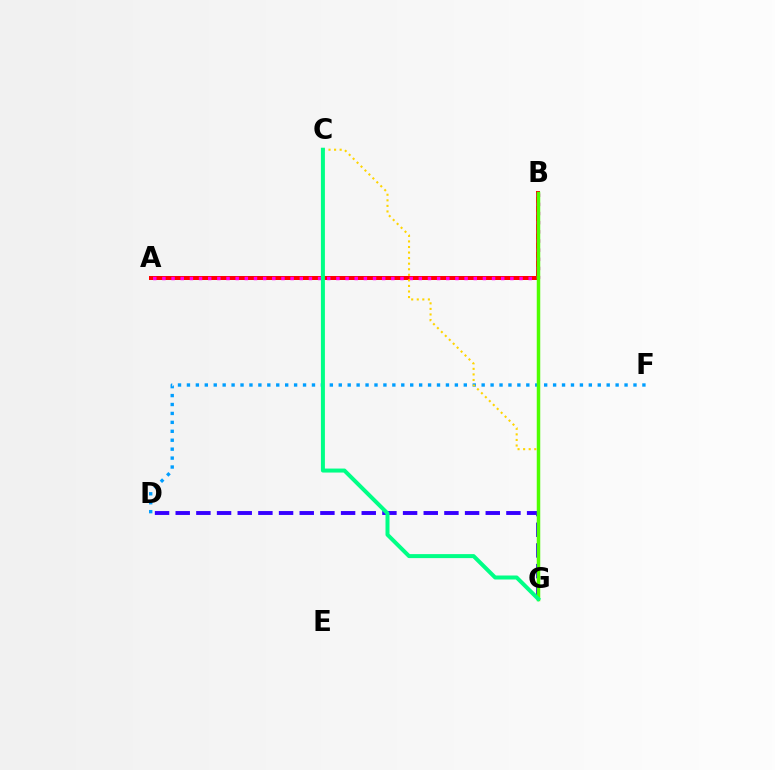{('D', 'F'): [{'color': '#009eff', 'line_style': 'dotted', 'thickness': 2.43}], ('A', 'B'): [{'color': '#ff0000', 'line_style': 'solid', 'thickness': 2.87}, {'color': '#ff00ed', 'line_style': 'dotted', 'thickness': 2.49}], ('D', 'G'): [{'color': '#3700ff', 'line_style': 'dashed', 'thickness': 2.81}], ('C', 'G'): [{'color': '#ffd500', 'line_style': 'dotted', 'thickness': 1.51}, {'color': '#00ff86', 'line_style': 'solid', 'thickness': 2.88}], ('B', 'G'): [{'color': '#4fff00', 'line_style': 'solid', 'thickness': 2.51}]}